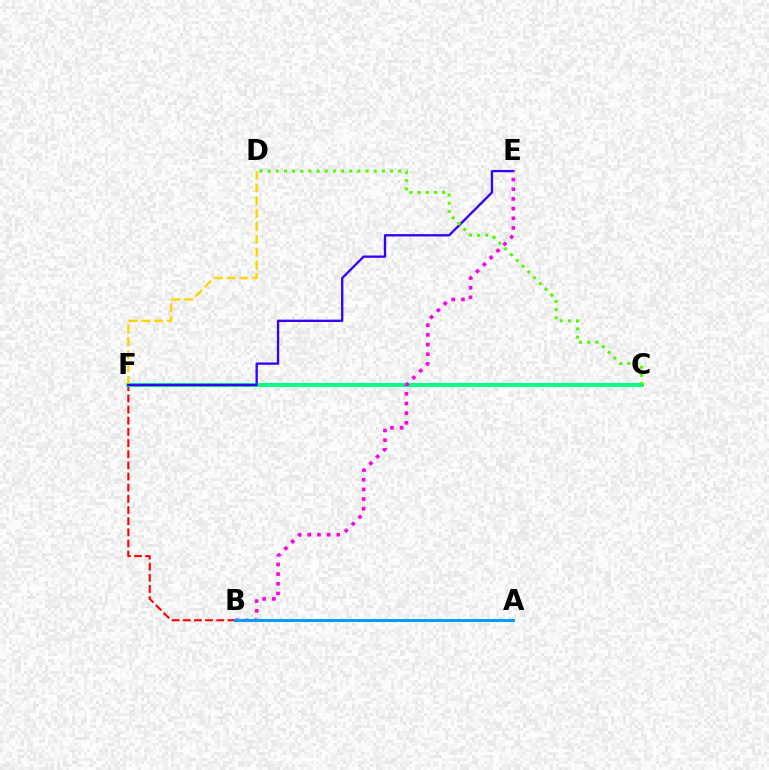{('B', 'F'): [{'color': '#ff0000', 'line_style': 'dashed', 'thickness': 1.52}], ('C', 'F'): [{'color': '#00ff86', 'line_style': 'solid', 'thickness': 2.88}], ('D', 'F'): [{'color': '#ffd500', 'line_style': 'dashed', 'thickness': 1.75}], ('E', 'F'): [{'color': '#3700ff', 'line_style': 'solid', 'thickness': 1.68}], ('C', 'D'): [{'color': '#4fff00', 'line_style': 'dotted', 'thickness': 2.22}], ('B', 'E'): [{'color': '#ff00ed', 'line_style': 'dotted', 'thickness': 2.63}], ('A', 'B'): [{'color': '#009eff', 'line_style': 'solid', 'thickness': 2.17}]}